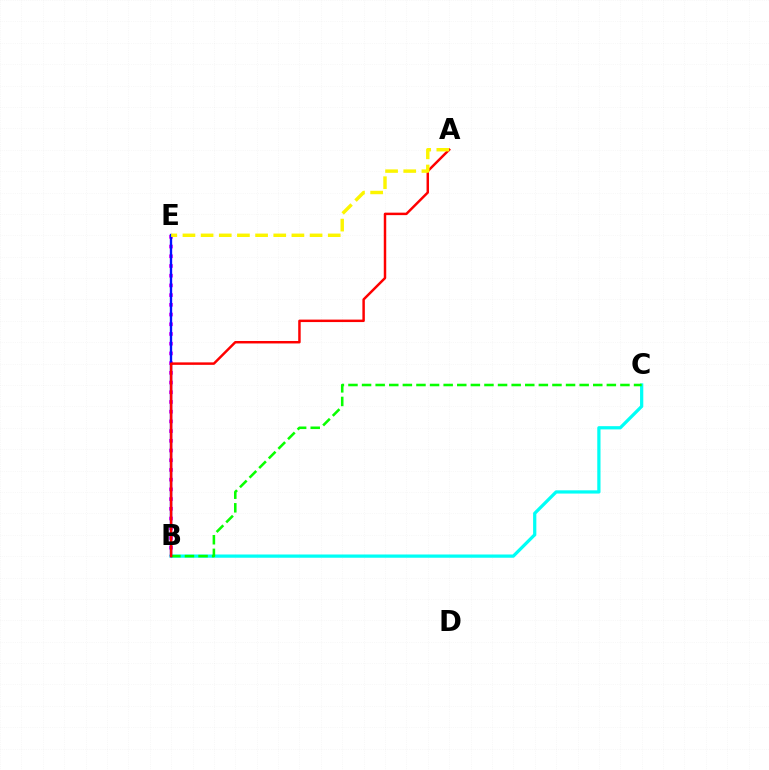{('B', 'E'): [{'color': '#ee00ff', 'line_style': 'dotted', 'thickness': 2.64}, {'color': '#0010ff', 'line_style': 'solid', 'thickness': 1.69}], ('B', 'C'): [{'color': '#00fff6', 'line_style': 'solid', 'thickness': 2.33}, {'color': '#08ff00', 'line_style': 'dashed', 'thickness': 1.85}], ('A', 'B'): [{'color': '#ff0000', 'line_style': 'solid', 'thickness': 1.78}], ('A', 'E'): [{'color': '#fcf500', 'line_style': 'dashed', 'thickness': 2.47}]}